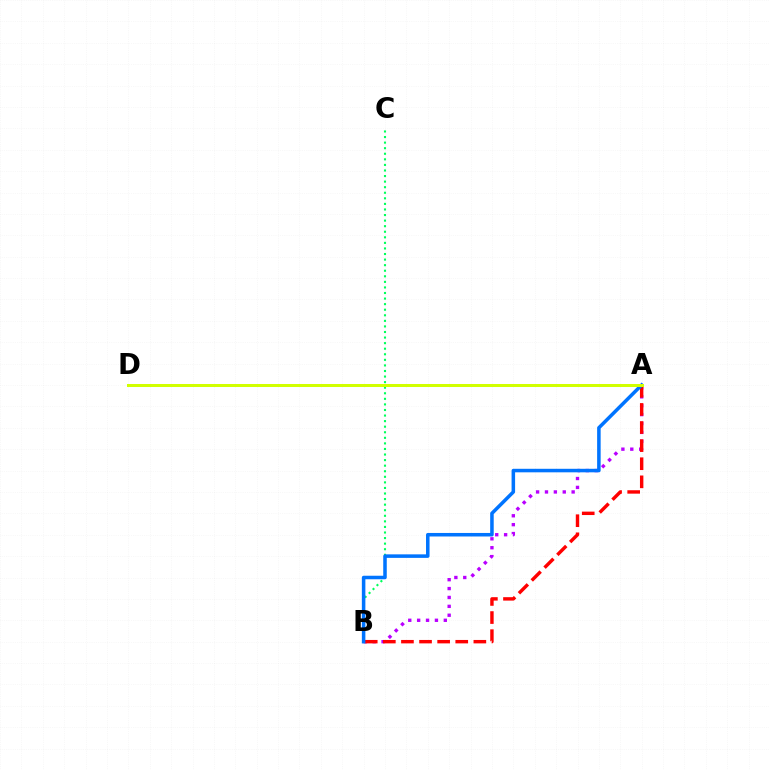{('A', 'B'): [{'color': '#b900ff', 'line_style': 'dotted', 'thickness': 2.42}, {'color': '#ff0000', 'line_style': 'dashed', 'thickness': 2.46}, {'color': '#0074ff', 'line_style': 'solid', 'thickness': 2.54}], ('B', 'C'): [{'color': '#00ff5c', 'line_style': 'dotted', 'thickness': 1.51}], ('A', 'D'): [{'color': '#d1ff00', 'line_style': 'solid', 'thickness': 2.17}]}